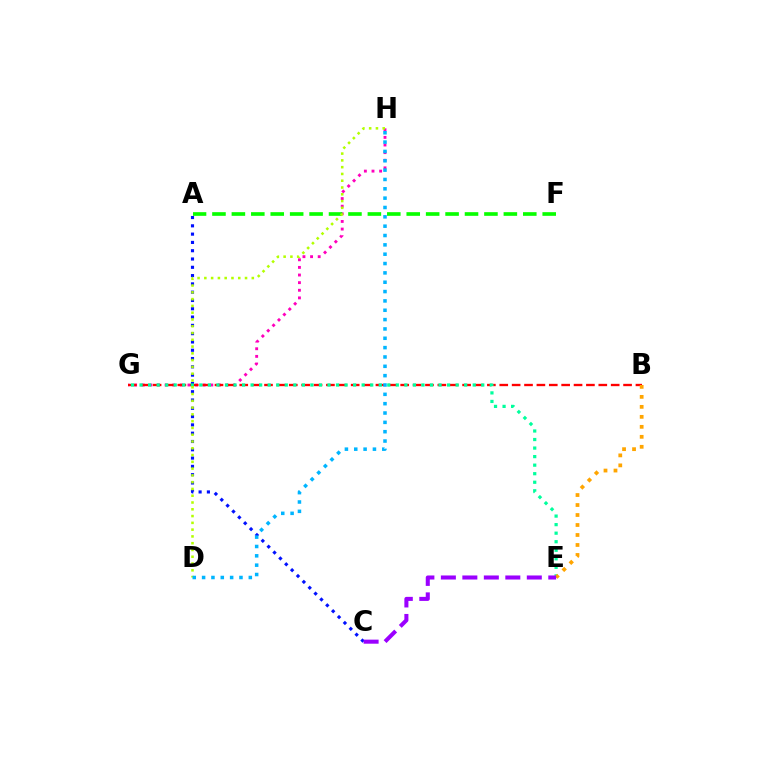{('A', 'C'): [{'color': '#0010ff', 'line_style': 'dotted', 'thickness': 2.25}], ('G', 'H'): [{'color': '#ff00bd', 'line_style': 'dotted', 'thickness': 2.07}], ('B', 'G'): [{'color': '#ff0000', 'line_style': 'dashed', 'thickness': 1.68}], ('A', 'F'): [{'color': '#08ff00', 'line_style': 'dashed', 'thickness': 2.64}], ('E', 'G'): [{'color': '#00ff9d', 'line_style': 'dotted', 'thickness': 2.32}], ('D', 'H'): [{'color': '#b3ff00', 'line_style': 'dotted', 'thickness': 1.84}, {'color': '#00b5ff', 'line_style': 'dotted', 'thickness': 2.54}], ('B', 'E'): [{'color': '#ffa500', 'line_style': 'dotted', 'thickness': 2.71}], ('C', 'E'): [{'color': '#9b00ff', 'line_style': 'dashed', 'thickness': 2.92}]}